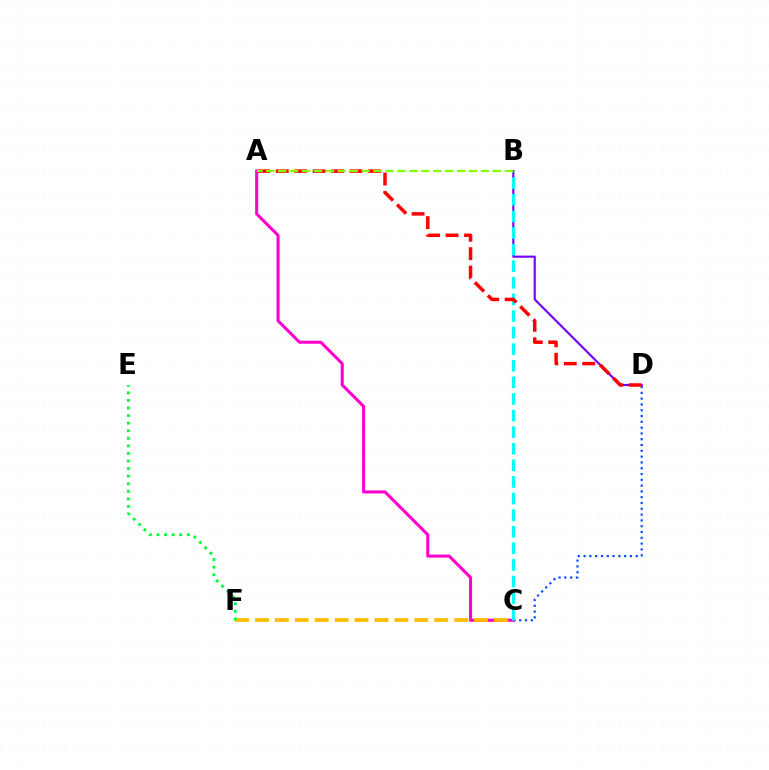{('B', 'D'): [{'color': '#7200ff', 'line_style': 'solid', 'thickness': 1.54}], ('C', 'D'): [{'color': '#004bff', 'line_style': 'dotted', 'thickness': 1.58}], ('A', 'C'): [{'color': '#ff00cf', 'line_style': 'solid', 'thickness': 2.2}], ('B', 'C'): [{'color': '#00fff6', 'line_style': 'dashed', 'thickness': 2.25}], ('C', 'F'): [{'color': '#ffbd00', 'line_style': 'dashed', 'thickness': 2.71}], ('E', 'F'): [{'color': '#00ff39', 'line_style': 'dotted', 'thickness': 2.06}], ('A', 'D'): [{'color': '#ff0000', 'line_style': 'dashed', 'thickness': 2.51}], ('A', 'B'): [{'color': '#84ff00', 'line_style': 'dashed', 'thickness': 1.62}]}